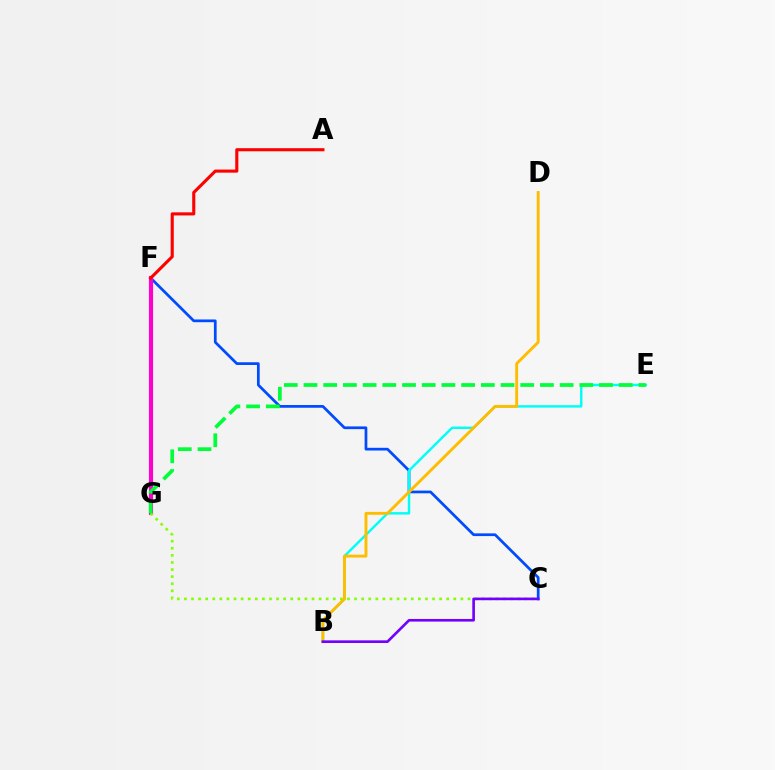{('C', 'F'): [{'color': '#004bff', 'line_style': 'solid', 'thickness': 1.96}], ('F', 'G'): [{'color': '#ff00cf', 'line_style': 'solid', 'thickness': 2.97}], ('B', 'E'): [{'color': '#00fff6', 'line_style': 'solid', 'thickness': 1.76}], ('A', 'F'): [{'color': '#ff0000', 'line_style': 'solid', 'thickness': 2.23}], ('C', 'G'): [{'color': '#84ff00', 'line_style': 'dotted', 'thickness': 1.93}], ('E', 'G'): [{'color': '#00ff39', 'line_style': 'dashed', 'thickness': 2.68}], ('B', 'D'): [{'color': '#ffbd00', 'line_style': 'solid', 'thickness': 2.09}], ('B', 'C'): [{'color': '#7200ff', 'line_style': 'solid', 'thickness': 1.9}]}